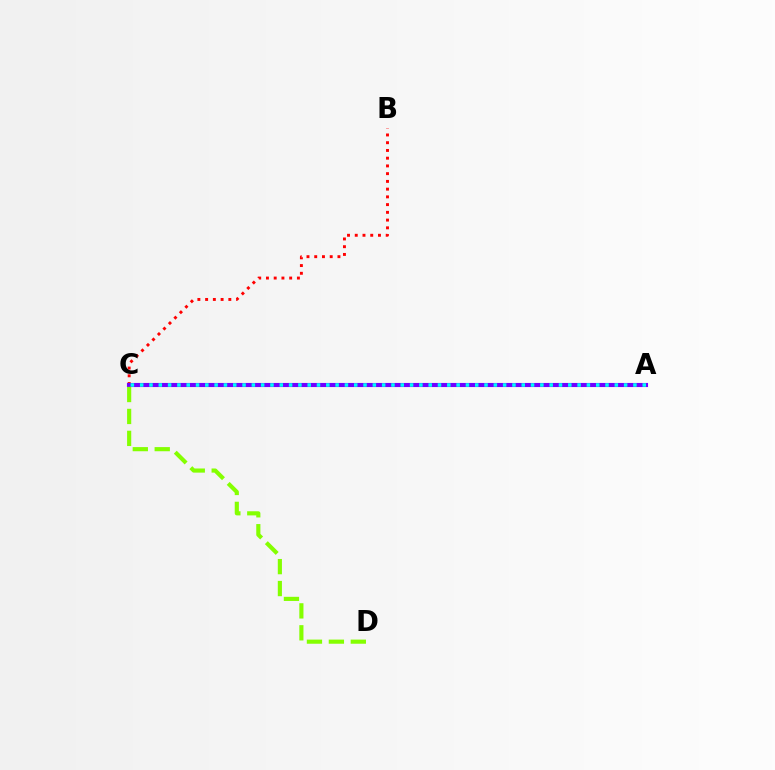{('B', 'C'): [{'color': '#ff0000', 'line_style': 'dotted', 'thickness': 2.1}], ('A', 'C'): [{'color': '#7200ff', 'line_style': 'solid', 'thickness': 2.95}, {'color': '#00fff6', 'line_style': 'dotted', 'thickness': 2.53}], ('C', 'D'): [{'color': '#84ff00', 'line_style': 'dashed', 'thickness': 2.98}]}